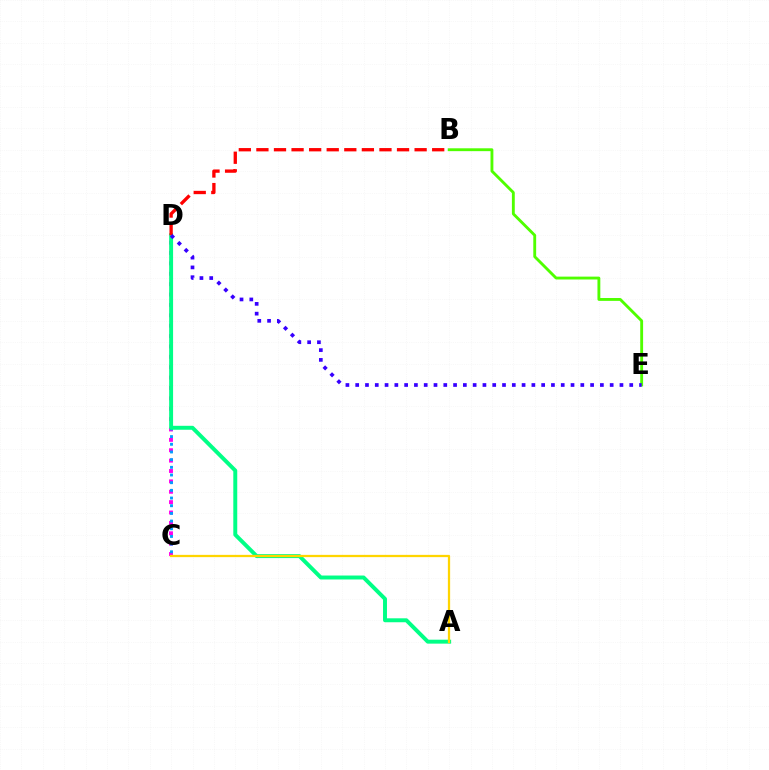{('C', 'D'): [{'color': '#ff00ed', 'line_style': 'dotted', 'thickness': 2.82}, {'color': '#009eff', 'line_style': 'dotted', 'thickness': 2.09}], ('A', 'D'): [{'color': '#00ff86', 'line_style': 'solid', 'thickness': 2.84}], ('B', 'D'): [{'color': '#ff0000', 'line_style': 'dashed', 'thickness': 2.39}], ('A', 'C'): [{'color': '#ffd500', 'line_style': 'solid', 'thickness': 1.63}], ('B', 'E'): [{'color': '#4fff00', 'line_style': 'solid', 'thickness': 2.06}], ('D', 'E'): [{'color': '#3700ff', 'line_style': 'dotted', 'thickness': 2.66}]}